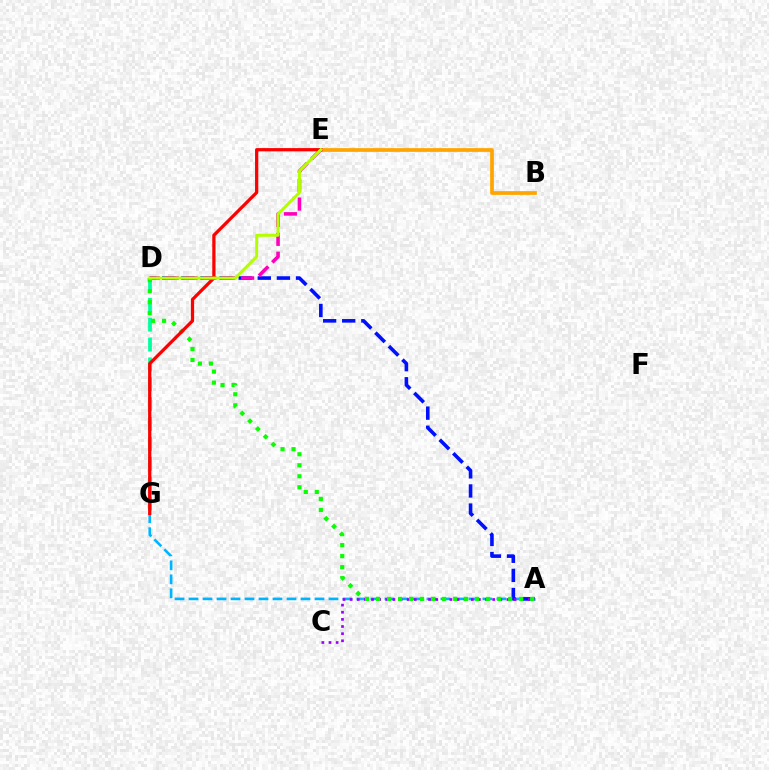{('A', 'G'): [{'color': '#00b5ff', 'line_style': 'dashed', 'thickness': 1.9}], ('D', 'G'): [{'color': '#00ff9d', 'line_style': 'dashed', 'thickness': 2.7}], ('A', 'D'): [{'color': '#0010ff', 'line_style': 'dashed', 'thickness': 2.6}, {'color': '#08ff00', 'line_style': 'dotted', 'thickness': 2.99}], ('A', 'C'): [{'color': '#9b00ff', 'line_style': 'dotted', 'thickness': 1.94}], ('B', 'E'): [{'color': '#ffa500', 'line_style': 'solid', 'thickness': 2.68}], ('D', 'E'): [{'color': '#ff00bd', 'line_style': 'dashed', 'thickness': 2.56}, {'color': '#b3ff00', 'line_style': 'solid', 'thickness': 2.16}], ('E', 'G'): [{'color': '#ff0000', 'line_style': 'solid', 'thickness': 2.34}]}